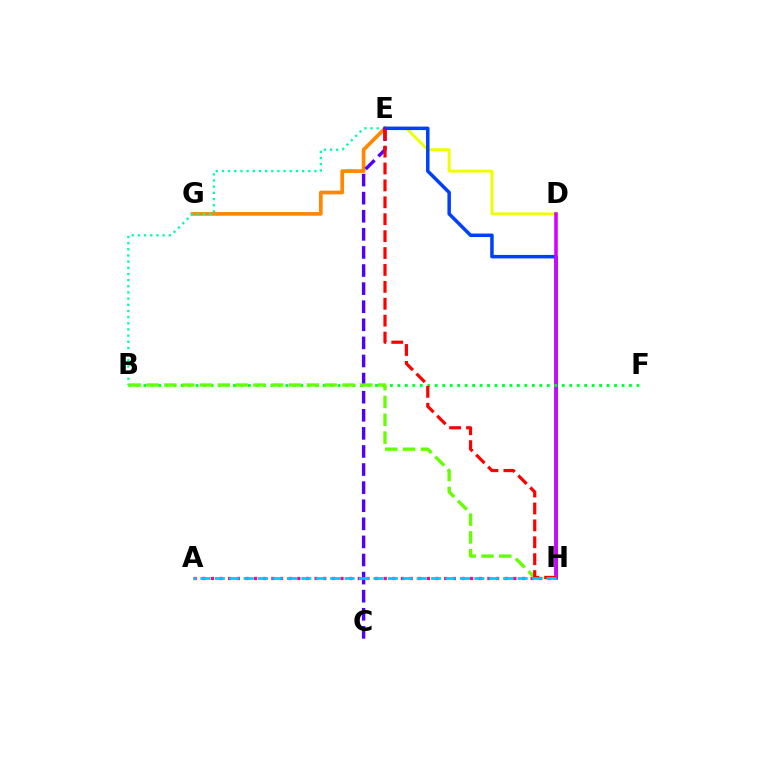{('E', 'G'): [{'color': '#ff8800', 'line_style': 'solid', 'thickness': 2.65}], ('B', 'E'): [{'color': '#00ffaf', 'line_style': 'dotted', 'thickness': 1.68}], ('D', 'E'): [{'color': '#eeff00', 'line_style': 'solid', 'thickness': 2.11}], ('A', 'H'): [{'color': '#ff00a0', 'line_style': 'dotted', 'thickness': 2.35}, {'color': '#00c7ff', 'line_style': 'dashed', 'thickness': 1.96}], ('E', 'H'): [{'color': '#003fff', 'line_style': 'solid', 'thickness': 2.52}, {'color': '#ff0000', 'line_style': 'dashed', 'thickness': 2.3}], ('D', 'H'): [{'color': '#d600ff', 'line_style': 'solid', 'thickness': 2.56}], ('C', 'E'): [{'color': '#4f00ff', 'line_style': 'dashed', 'thickness': 2.46}], ('B', 'F'): [{'color': '#00ff27', 'line_style': 'dotted', 'thickness': 2.03}], ('B', 'H'): [{'color': '#66ff00', 'line_style': 'dashed', 'thickness': 2.42}]}